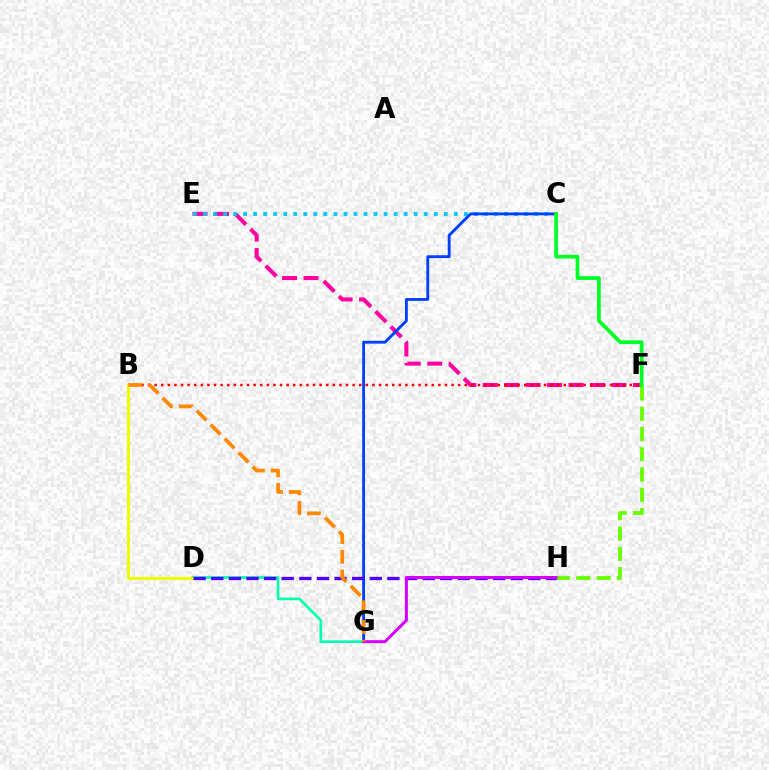{('E', 'F'): [{'color': '#ff00a0', 'line_style': 'dashed', 'thickness': 2.91}], ('C', 'E'): [{'color': '#00c7ff', 'line_style': 'dotted', 'thickness': 2.73}], ('C', 'G'): [{'color': '#003fff', 'line_style': 'solid', 'thickness': 2.05}], ('D', 'G'): [{'color': '#00ffaf', 'line_style': 'solid', 'thickness': 1.9}], ('B', 'F'): [{'color': '#ff0000', 'line_style': 'dotted', 'thickness': 1.79}], ('B', 'D'): [{'color': '#eeff00', 'line_style': 'solid', 'thickness': 2.17}], ('F', 'H'): [{'color': '#66ff00', 'line_style': 'dashed', 'thickness': 2.75}], ('D', 'H'): [{'color': '#4f00ff', 'line_style': 'dashed', 'thickness': 2.39}], ('G', 'H'): [{'color': '#d600ff', 'line_style': 'solid', 'thickness': 2.15}], ('B', 'G'): [{'color': '#ff8800', 'line_style': 'dashed', 'thickness': 2.68}], ('C', 'F'): [{'color': '#00ff27', 'line_style': 'solid', 'thickness': 2.68}]}